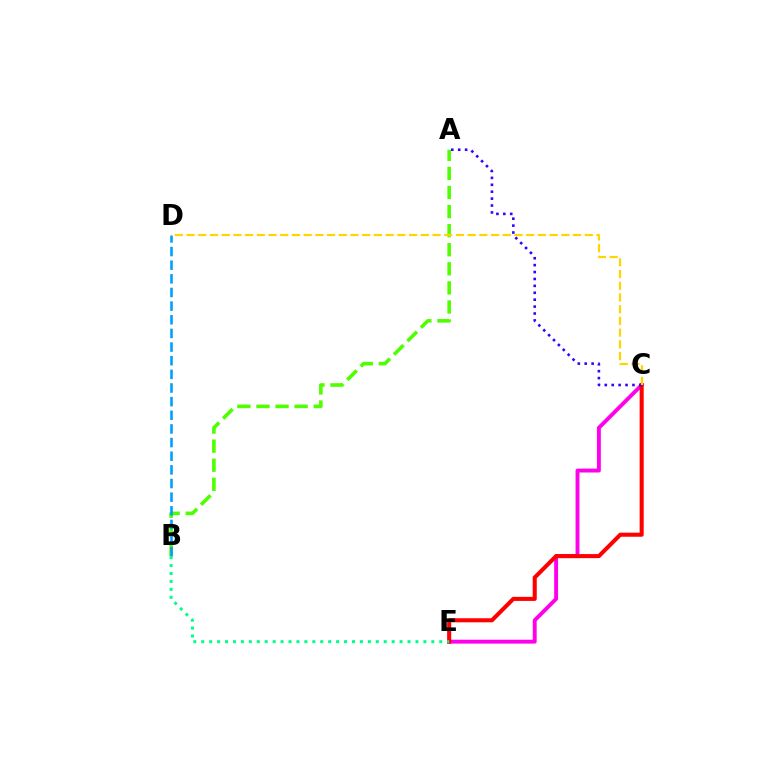{('C', 'E'): [{'color': '#ff00ed', 'line_style': 'solid', 'thickness': 2.8}, {'color': '#ff0000', 'line_style': 'solid', 'thickness': 2.92}], ('A', 'B'): [{'color': '#4fff00', 'line_style': 'dashed', 'thickness': 2.59}], ('B', 'D'): [{'color': '#009eff', 'line_style': 'dashed', 'thickness': 1.85}], ('B', 'E'): [{'color': '#00ff86', 'line_style': 'dotted', 'thickness': 2.16}], ('A', 'C'): [{'color': '#3700ff', 'line_style': 'dotted', 'thickness': 1.88}], ('C', 'D'): [{'color': '#ffd500', 'line_style': 'dashed', 'thickness': 1.59}]}